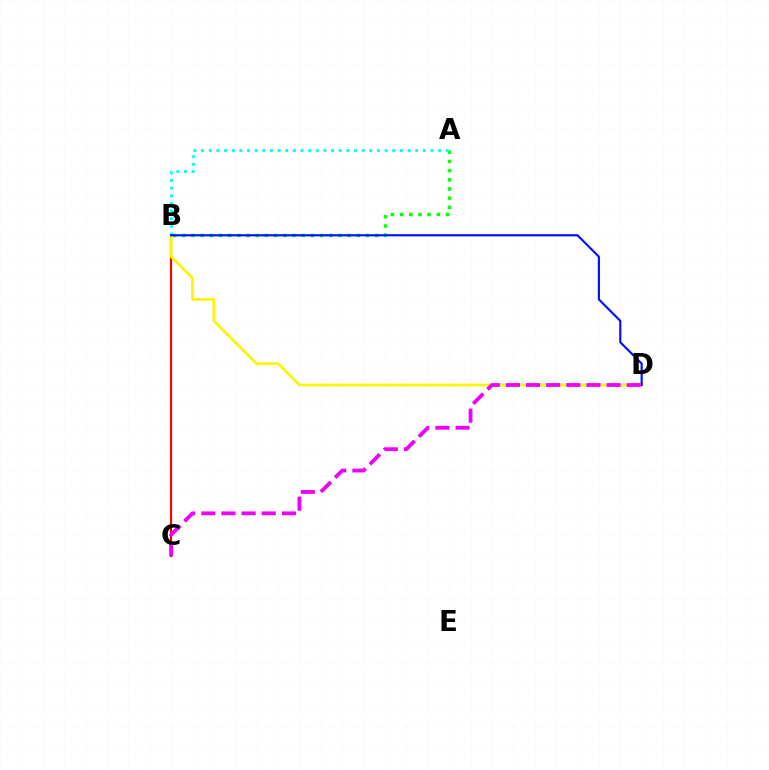{('B', 'C'): [{'color': '#ff0000', 'line_style': 'solid', 'thickness': 1.54}], ('A', 'B'): [{'color': '#08ff00', 'line_style': 'dotted', 'thickness': 2.49}, {'color': '#00fff6', 'line_style': 'dotted', 'thickness': 2.08}], ('B', 'D'): [{'color': '#fcf500', 'line_style': 'solid', 'thickness': 1.94}, {'color': '#0010ff', 'line_style': 'solid', 'thickness': 1.55}], ('C', 'D'): [{'color': '#ee00ff', 'line_style': 'dashed', 'thickness': 2.74}]}